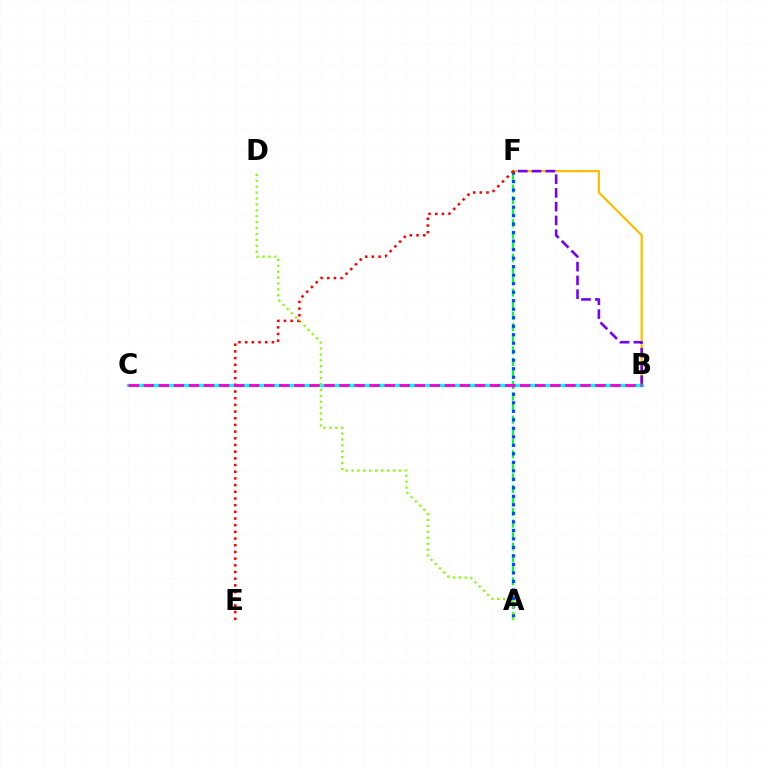{('A', 'F'): [{'color': '#00ff39', 'line_style': 'dashed', 'thickness': 1.57}, {'color': '#004bff', 'line_style': 'dotted', 'thickness': 2.31}], ('B', 'F'): [{'color': '#ffbd00', 'line_style': 'solid', 'thickness': 1.61}, {'color': '#7200ff', 'line_style': 'dashed', 'thickness': 1.87}], ('B', 'C'): [{'color': '#00fff6', 'line_style': 'solid', 'thickness': 2.38}, {'color': '#ff00cf', 'line_style': 'dashed', 'thickness': 2.05}], ('A', 'D'): [{'color': '#84ff00', 'line_style': 'dotted', 'thickness': 1.61}], ('E', 'F'): [{'color': '#ff0000', 'line_style': 'dotted', 'thickness': 1.82}]}